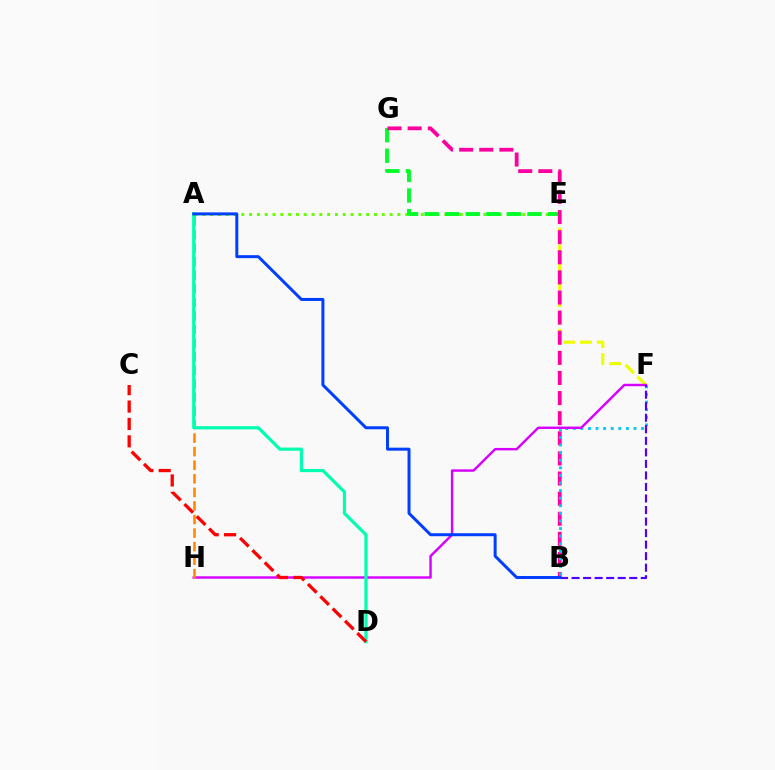{('E', 'F'): [{'color': '#eeff00', 'line_style': 'dashed', 'thickness': 2.29}], ('A', 'E'): [{'color': '#66ff00', 'line_style': 'dotted', 'thickness': 2.12}], ('E', 'G'): [{'color': '#00ff27', 'line_style': 'dashed', 'thickness': 2.8}], ('B', 'G'): [{'color': '#ff00a0', 'line_style': 'dashed', 'thickness': 2.73}], ('B', 'F'): [{'color': '#00c7ff', 'line_style': 'dotted', 'thickness': 2.06}, {'color': '#4f00ff', 'line_style': 'dashed', 'thickness': 1.57}], ('F', 'H'): [{'color': '#d600ff', 'line_style': 'solid', 'thickness': 1.75}], ('A', 'H'): [{'color': '#ff8800', 'line_style': 'dashed', 'thickness': 1.84}], ('A', 'D'): [{'color': '#00ffaf', 'line_style': 'solid', 'thickness': 2.3}], ('C', 'D'): [{'color': '#ff0000', 'line_style': 'dashed', 'thickness': 2.36}], ('A', 'B'): [{'color': '#003fff', 'line_style': 'solid', 'thickness': 2.16}]}